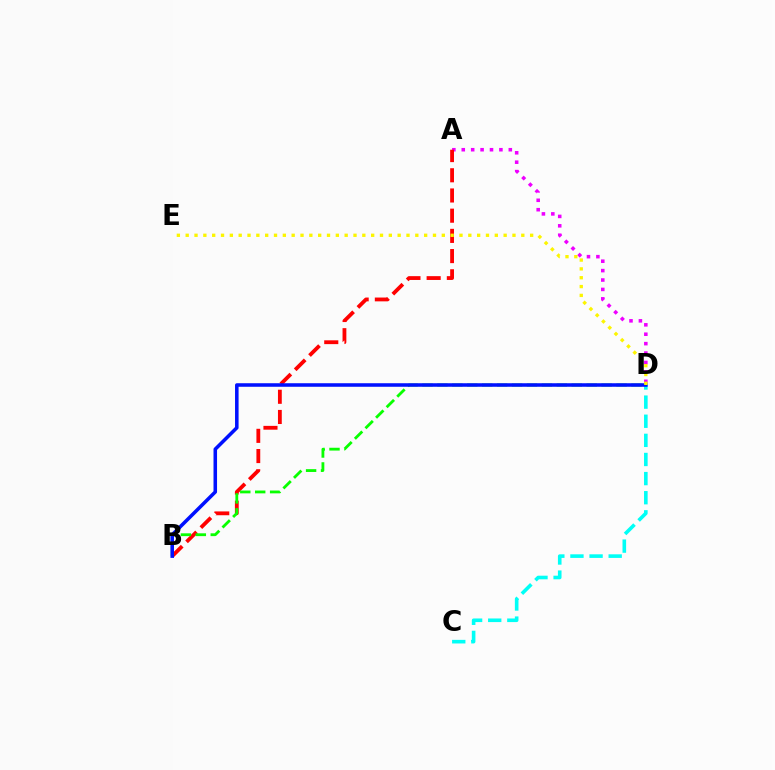{('A', 'D'): [{'color': '#ee00ff', 'line_style': 'dotted', 'thickness': 2.56}], ('A', 'B'): [{'color': '#ff0000', 'line_style': 'dashed', 'thickness': 2.74}], ('B', 'D'): [{'color': '#08ff00', 'line_style': 'dashed', 'thickness': 2.03}, {'color': '#0010ff', 'line_style': 'solid', 'thickness': 2.55}], ('C', 'D'): [{'color': '#00fff6', 'line_style': 'dashed', 'thickness': 2.6}], ('D', 'E'): [{'color': '#fcf500', 'line_style': 'dotted', 'thickness': 2.4}]}